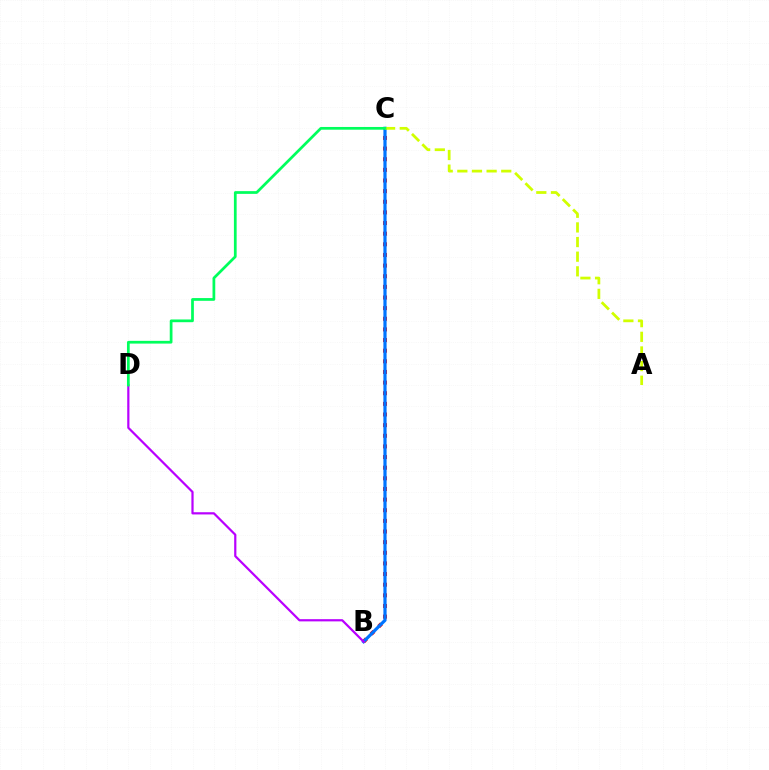{('B', 'C'): [{'color': '#ff0000', 'line_style': 'dotted', 'thickness': 2.89}, {'color': '#0074ff', 'line_style': 'solid', 'thickness': 2.3}], ('B', 'D'): [{'color': '#b900ff', 'line_style': 'solid', 'thickness': 1.59}], ('A', 'C'): [{'color': '#d1ff00', 'line_style': 'dashed', 'thickness': 1.99}], ('C', 'D'): [{'color': '#00ff5c', 'line_style': 'solid', 'thickness': 1.97}]}